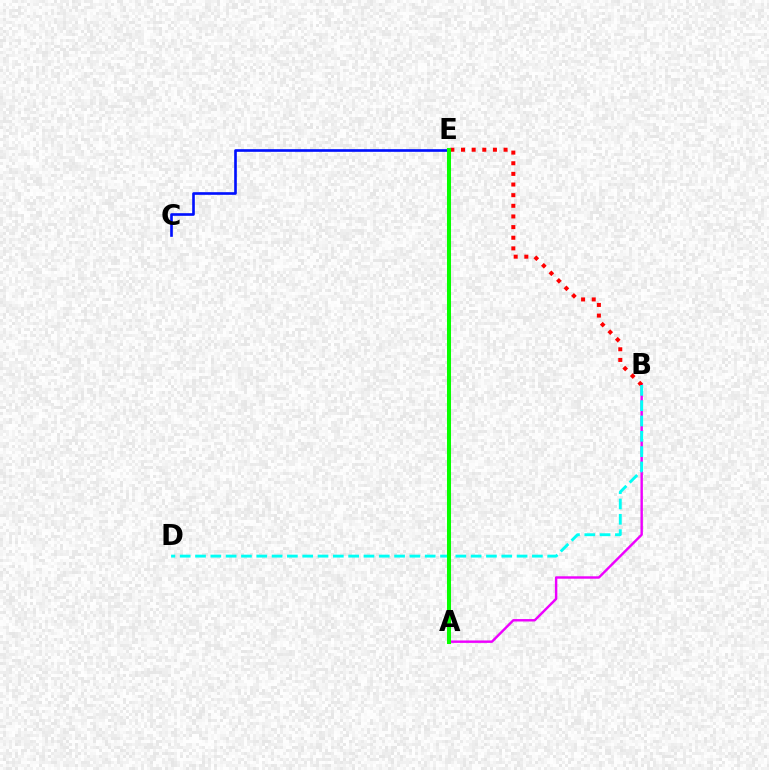{('A', 'B'): [{'color': '#ee00ff', 'line_style': 'solid', 'thickness': 1.74}], ('B', 'E'): [{'color': '#ff0000', 'line_style': 'dotted', 'thickness': 2.89}], ('B', 'D'): [{'color': '#00fff6', 'line_style': 'dashed', 'thickness': 2.08}], ('C', 'E'): [{'color': '#0010ff', 'line_style': 'solid', 'thickness': 1.9}], ('A', 'E'): [{'color': '#fcf500', 'line_style': 'solid', 'thickness': 1.95}, {'color': '#08ff00', 'line_style': 'solid', 'thickness': 2.9}]}